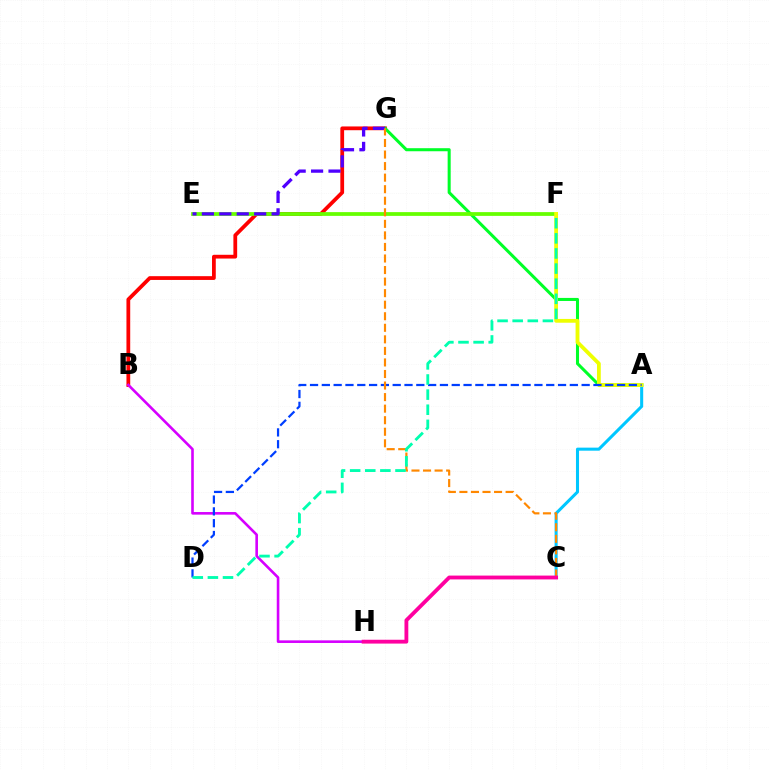{('B', 'G'): [{'color': '#ff0000', 'line_style': 'solid', 'thickness': 2.71}], ('A', 'G'): [{'color': '#00ff27', 'line_style': 'solid', 'thickness': 2.19}], ('A', 'C'): [{'color': '#00c7ff', 'line_style': 'solid', 'thickness': 2.2}], ('E', 'F'): [{'color': '#66ff00', 'line_style': 'solid', 'thickness': 2.7}], ('A', 'F'): [{'color': '#eeff00', 'line_style': 'solid', 'thickness': 2.73}], ('E', 'G'): [{'color': '#4f00ff', 'line_style': 'dashed', 'thickness': 2.37}], ('B', 'H'): [{'color': '#d600ff', 'line_style': 'solid', 'thickness': 1.88}], ('A', 'D'): [{'color': '#003fff', 'line_style': 'dashed', 'thickness': 1.6}], ('C', 'G'): [{'color': '#ff8800', 'line_style': 'dashed', 'thickness': 1.57}], ('D', 'F'): [{'color': '#00ffaf', 'line_style': 'dashed', 'thickness': 2.05}], ('C', 'H'): [{'color': '#ff00a0', 'line_style': 'solid', 'thickness': 2.76}]}